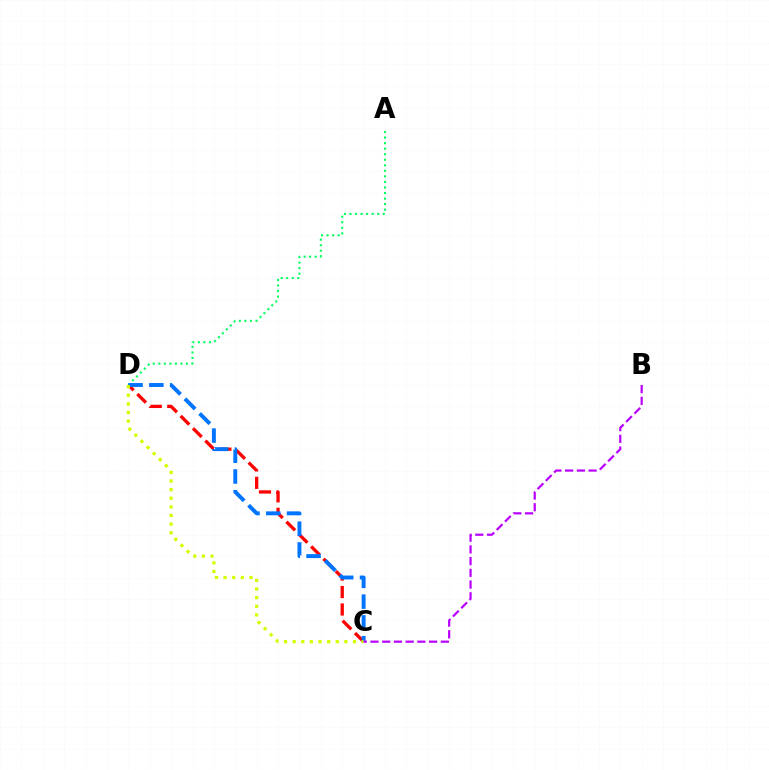{('A', 'D'): [{'color': '#00ff5c', 'line_style': 'dotted', 'thickness': 1.51}], ('C', 'D'): [{'color': '#ff0000', 'line_style': 'dashed', 'thickness': 2.37}, {'color': '#0074ff', 'line_style': 'dashed', 'thickness': 2.82}, {'color': '#d1ff00', 'line_style': 'dotted', 'thickness': 2.34}], ('B', 'C'): [{'color': '#b900ff', 'line_style': 'dashed', 'thickness': 1.59}]}